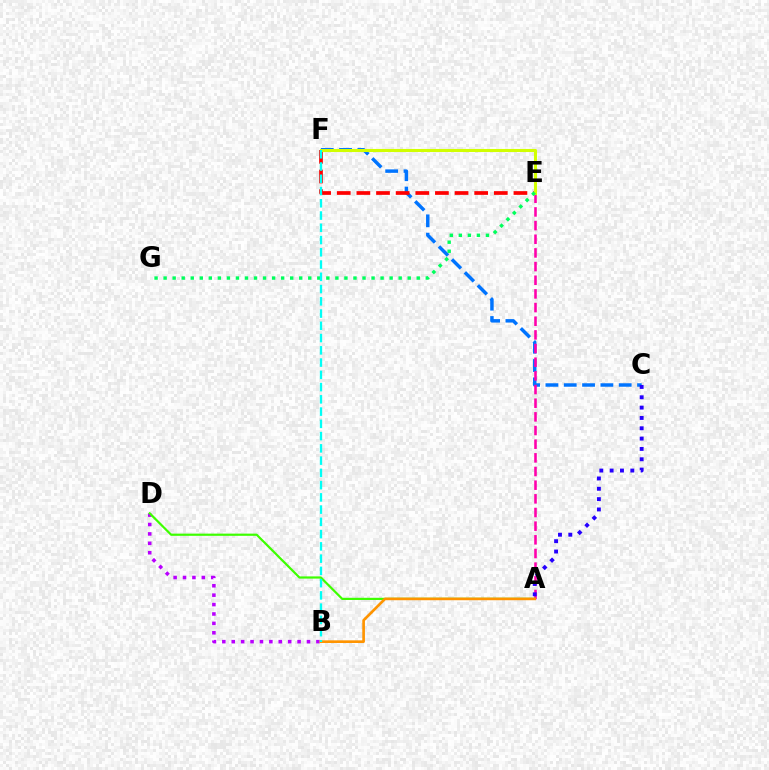{('C', 'F'): [{'color': '#0074ff', 'line_style': 'dashed', 'thickness': 2.49}], ('E', 'F'): [{'color': '#ff0000', 'line_style': 'dashed', 'thickness': 2.67}, {'color': '#d1ff00', 'line_style': 'solid', 'thickness': 2.21}], ('A', 'E'): [{'color': '#ff00ac', 'line_style': 'dashed', 'thickness': 1.86}], ('A', 'C'): [{'color': '#2500ff', 'line_style': 'dotted', 'thickness': 2.81}], ('B', 'D'): [{'color': '#b900ff', 'line_style': 'dotted', 'thickness': 2.56}], ('E', 'G'): [{'color': '#00ff5c', 'line_style': 'dotted', 'thickness': 2.46}], ('A', 'D'): [{'color': '#3dff00', 'line_style': 'solid', 'thickness': 1.58}], ('A', 'B'): [{'color': '#ff9400', 'line_style': 'solid', 'thickness': 1.92}], ('B', 'F'): [{'color': '#00fff6', 'line_style': 'dashed', 'thickness': 1.66}]}